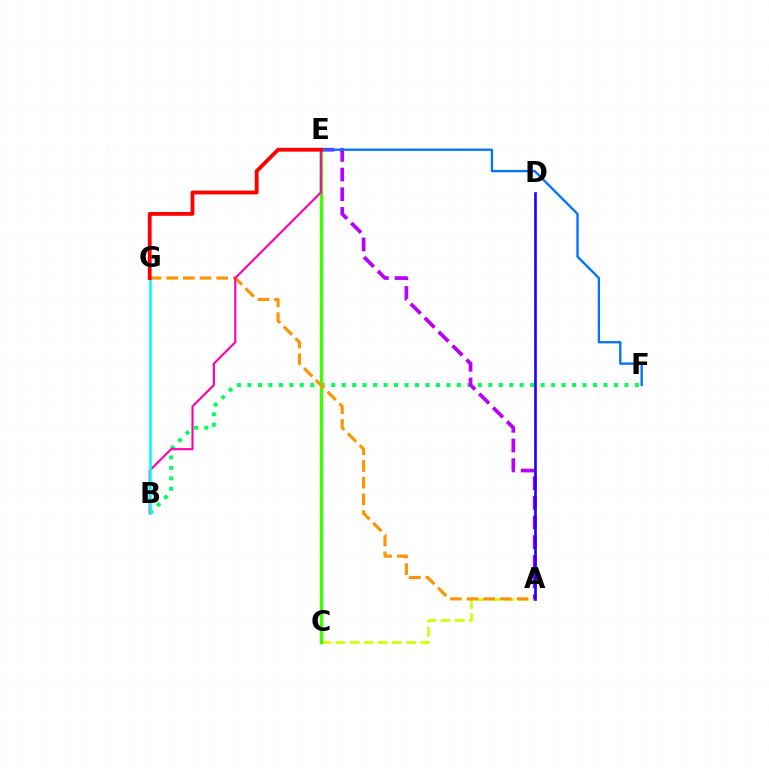{('B', 'F'): [{'color': '#00ff5c', 'line_style': 'dotted', 'thickness': 2.85}], ('A', 'C'): [{'color': '#d1ff00', 'line_style': 'dashed', 'thickness': 1.92}], ('C', 'E'): [{'color': '#3dff00', 'line_style': 'solid', 'thickness': 2.45}], ('A', 'G'): [{'color': '#ff9400', 'line_style': 'dashed', 'thickness': 2.26}], ('B', 'E'): [{'color': '#ff00ac', 'line_style': 'solid', 'thickness': 1.53}], ('A', 'E'): [{'color': '#b900ff', 'line_style': 'dashed', 'thickness': 2.67}], ('E', 'F'): [{'color': '#0074ff', 'line_style': 'solid', 'thickness': 1.68}], ('A', 'D'): [{'color': '#2500ff', 'line_style': 'solid', 'thickness': 1.92}], ('B', 'G'): [{'color': '#00fff6', 'line_style': 'solid', 'thickness': 1.89}], ('E', 'G'): [{'color': '#ff0000', 'line_style': 'solid', 'thickness': 2.75}]}